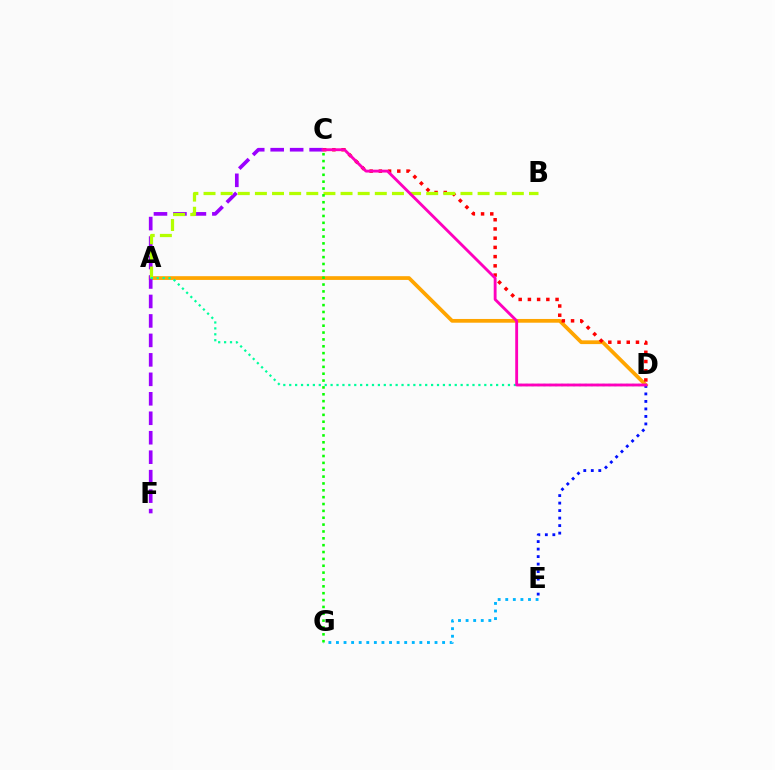{('A', 'D'): [{'color': '#ffa500', 'line_style': 'solid', 'thickness': 2.7}, {'color': '#00ff9d', 'line_style': 'dotted', 'thickness': 1.61}], ('C', 'F'): [{'color': '#9b00ff', 'line_style': 'dashed', 'thickness': 2.64}], ('D', 'E'): [{'color': '#0010ff', 'line_style': 'dotted', 'thickness': 2.04}], ('C', 'D'): [{'color': '#ff0000', 'line_style': 'dotted', 'thickness': 2.5}, {'color': '#ff00bd', 'line_style': 'solid', 'thickness': 2.06}], ('A', 'B'): [{'color': '#b3ff00', 'line_style': 'dashed', 'thickness': 2.33}], ('E', 'G'): [{'color': '#00b5ff', 'line_style': 'dotted', 'thickness': 2.06}], ('C', 'G'): [{'color': '#08ff00', 'line_style': 'dotted', 'thickness': 1.86}]}